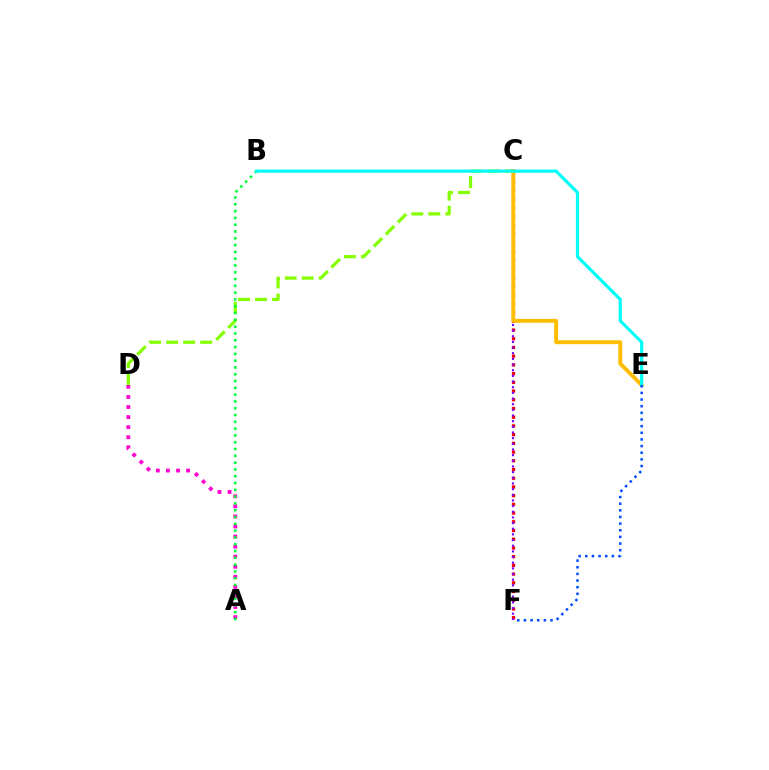{('A', 'D'): [{'color': '#ff00cf', 'line_style': 'dotted', 'thickness': 2.74}], ('C', 'F'): [{'color': '#ff0000', 'line_style': 'dotted', 'thickness': 2.37}, {'color': '#7200ff', 'line_style': 'dotted', 'thickness': 1.54}], ('C', 'D'): [{'color': '#84ff00', 'line_style': 'dashed', 'thickness': 2.31}], ('A', 'B'): [{'color': '#00ff39', 'line_style': 'dotted', 'thickness': 1.85}], ('C', 'E'): [{'color': '#ffbd00', 'line_style': 'solid', 'thickness': 2.79}], ('B', 'E'): [{'color': '#00fff6', 'line_style': 'solid', 'thickness': 2.29}], ('E', 'F'): [{'color': '#004bff', 'line_style': 'dotted', 'thickness': 1.81}]}